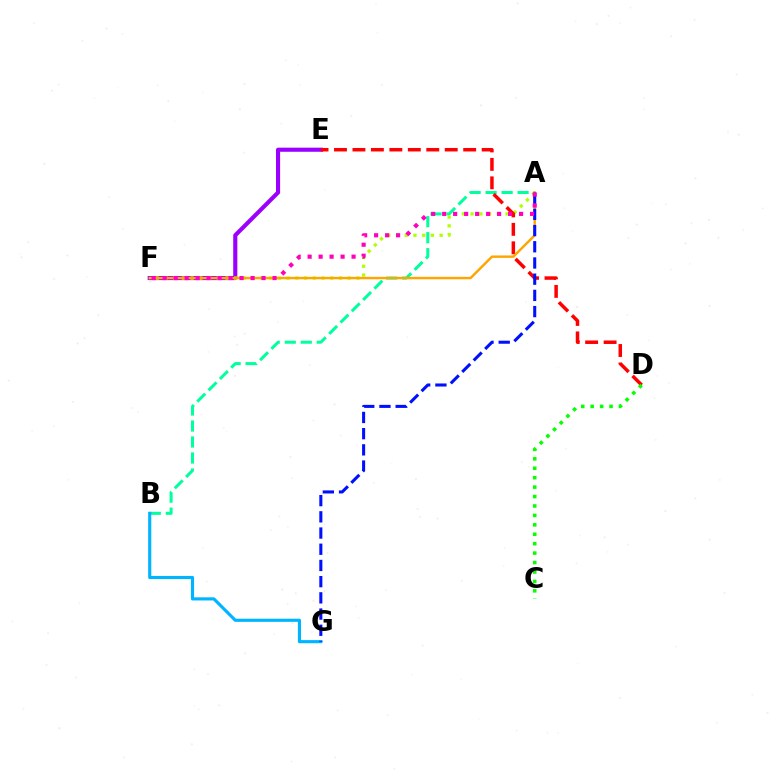{('E', 'F'): [{'color': '#9b00ff', 'line_style': 'solid', 'thickness': 2.96}], ('A', 'B'): [{'color': '#00ff9d', 'line_style': 'dashed', 'thickness': 2.17}], ('B', 'G'): [{'color': '#00b5ff', 'line_style': 'solid', 'thickness': 2.25}], ('A', 'F'): [{'color': '#b3ff00', 'line_style': 'dotted', 'thickness': 2.37}, {'color': '#ffa500', 'line_style': 'solid', 'thickness': 1.74}, {'color': '#ff00bd', 'line_style': 'dotted', 'thickness': 2.98}], ('D', 'E'): [{'color': '#ff0000', 'line_style': 'dashed', 'thickness': 2.51}], ('A', 'G'): [{'color': '#0010ff', 'line_style': 'dashed', 'thickness': 2.2}], ('C', 'D'): [{'color': '#08ff00', 'line_style': 'dotted', 'thickness': 2.56}]}